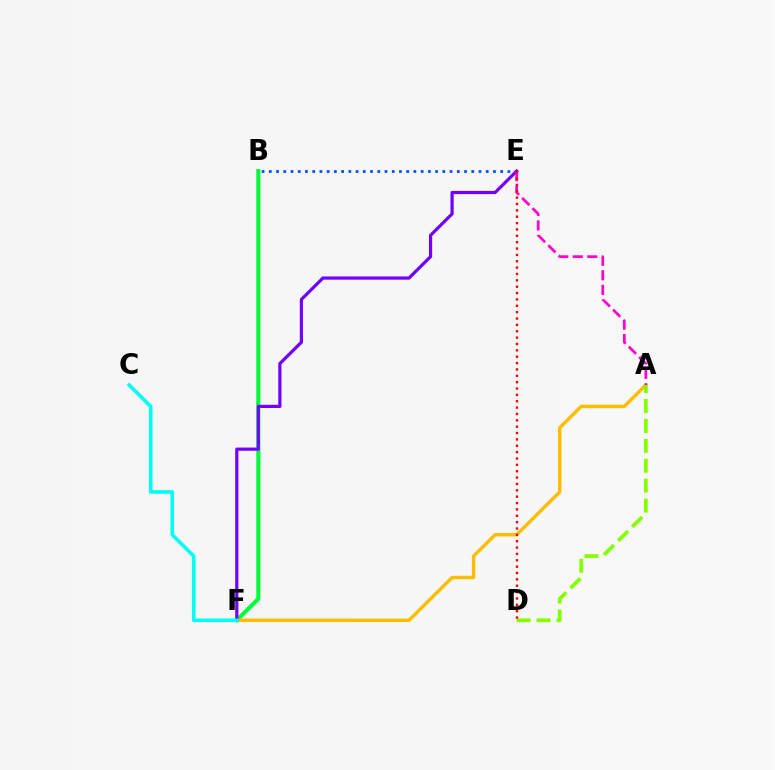{('B', 'F'): [{'color': '#00ff39', 'line_style': 'solid', 'thickness': 2.94}], ('B', 'E'): [{'color': '#004bff', 'line_style': 'dotted', 'thickness': 1.96}], ('A', 'F'): [{'color': '#ffbd00', 'line_style': 'solid', 'thickness': 2.47}], ('E', 'F'): [{'color': '#7200ff', 'line_style': 'solid', 'thickness': 2.31}], ('C', 'F'): [{'color': '#00fff6', 'line_style': 'solid', 'thickness': 2.59}], ('A', 'E'): [{'color': '#ff00cf', 'line_style': 'dashed', 'thickness': 1.98}], ('A', 'D'): [{'color': '#84ff00', 'line_style': 'dashed', 'thickness': 2.71}], ('D', 'E'): [{'color': '#ff0000', 'line_style': 'dotted', 'thickness': 1.73}]}